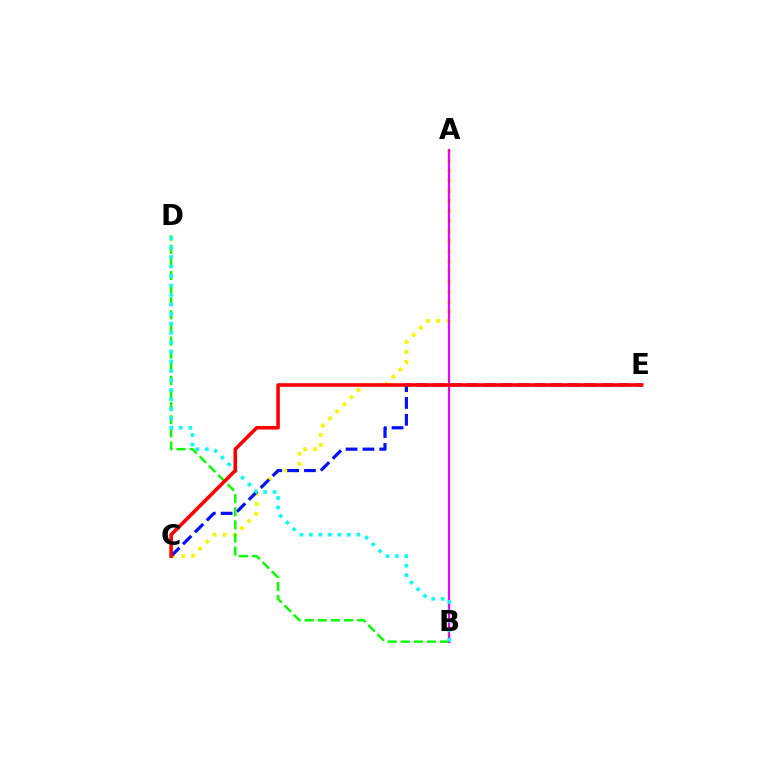{('A', 'C'): [{'color': '#fcf500', 'line_style': 'dotted', 'thickness': 2.74}], ('C', 'E'): [{'color': '#0010ff', 'line_style': 'dashed', 'thickness': 2.29}, {'color': '#ff0000', 'line_style': 'solid', 'thickness': 2.58}], ('B', 'D'): [{'color': '#08ff00', 'line_style': 'dashed', 'thickness': 1.78}, {'color': '#00fff6', 'line_style': 'dotted', 'thickness': 2.58}], ('A', 'B'): [{'color': '#ee00ff', 'line_style': 'solid', 'thickness': 1.58}]}